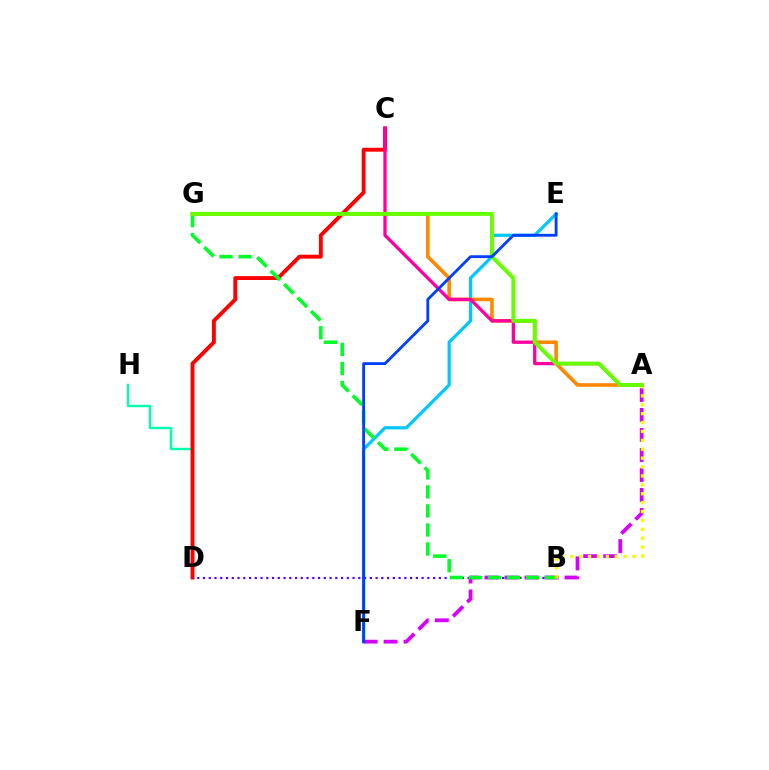{('D', 'H'): [{'color': '#00ffaf', 'line_style': 'solid', 'thickness': 1.76}], ('E', 'F'): [{'color': '#00c7ff', 'line_style': 'solid', 'thickness': 2.33}, {'color': '#003fff', 'line_style': 'solid', 'thickness': 2.03}], ('C', 'D'): [{'color': '#ff0000', 'line_style': 'solid', 'thickness': 2.8}], ('B', 'D'): [{'color': '#4f00ff', 'line_style': 'dotted', 'thickness': 1.56}], ('A', 'F'): [{'color': '#d600ff', 'line_style': 'dashed', 'thickness': 2.72}], ('B', 'G'): [{'color': '#00ff27', 'line_style': 'dashed', 'thickness': 2.59}], ('A', 'G'): [{'color': '#ff8800', 'line_style': 'solid', 'thickness': 2.6}, {'color': '#66ff00', 'line_style': 'solid', 'thickness': 2.84}], ('A', 'B'): [{'color': '#eeff00', 'line_style': 'dotted', 'thickness': 2.42}], ('A', 'C'): [{'color': '#ff00a0', 'line_style': 'solid', 'thickness': 2.38}]}